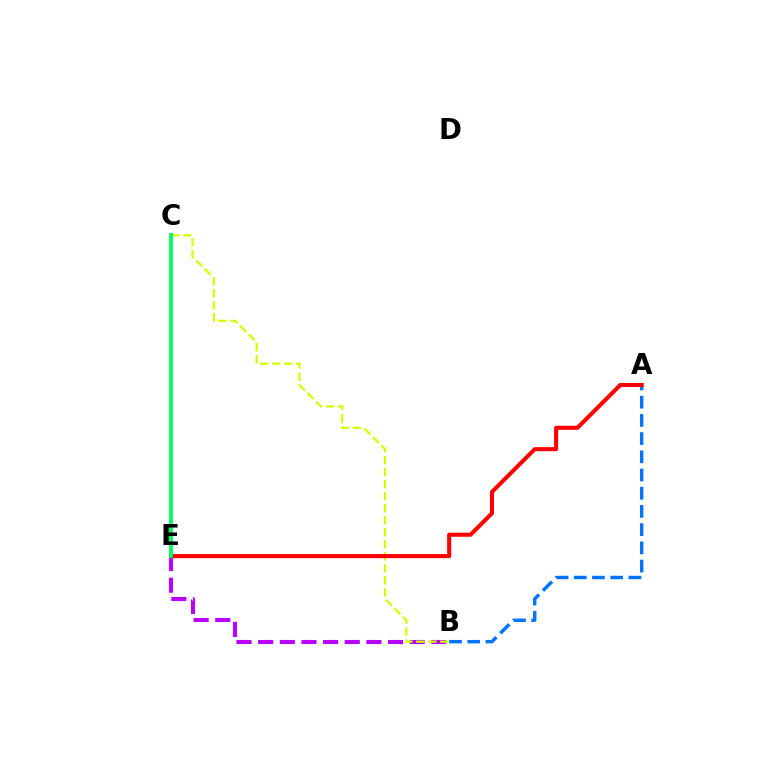{('B', 'E'): [{'color': '#b900ff', 'line_style': 'dashed', 'thickness': 2.94}], ('A', 'B'): [{'color': '#0074ff', 'line_style': 'dashed', 'thickness': 2.47}], ('B', 'C'): [{'color': '#d1ff00', 'line_style': 'dashed', 'thickness': 1.63}], ('A', 'E'): [{'color': '#ff0000', 'line_style': 'solid', 'thickness': 2.93}], ('C', 'E'): [{'color': '#00ff5c', 'line_style': 'solid', 'thickness': 2.76}]}